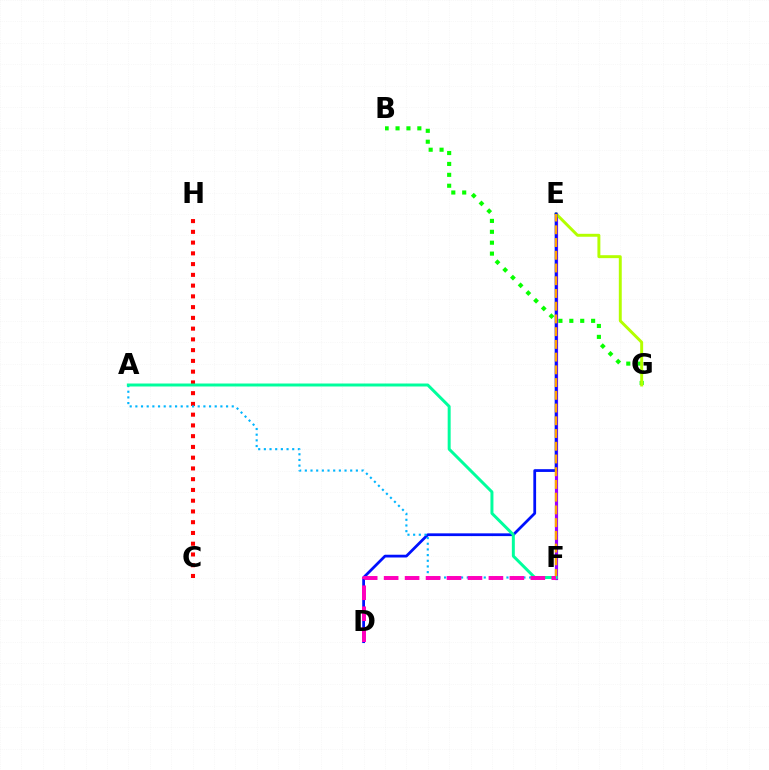{('B', 'G'): [{'color': '#08ff00', 'line_style': 'dotted', 'thickness': 2.96}], ('E', 'F'): [{'color': '#9b00ff', 'line_style': 'solid', 'thickness': 2.28}, {'color': '#ffa500', 'line_style': 'dashed', 'thickness': 1.73}], ('E', 'G'): [{'color': '#b3ff00', 'line_style': 'solid', 'thickness': 2.12}], ('C', 'H'): [{'color': '#ff0000', 'line_style': 'dotted', 'thickness': 2.92}], ('D', 'E'): [{'color': '#0010ff', 'line_style': 'solid', 'thickness': 1.99}], ('A', 'F'): [{'color': '#00b5ff', 'line_style': 'dotted', 'thickness': 1.54}, {'color': '#00ff9d', 'line_style': 'solid', 'thickness': 2.14}], ('D', 'F'): [{'color': '#ff00bd', 'line_style': 'dashed', 'thickness': 2.85}]}